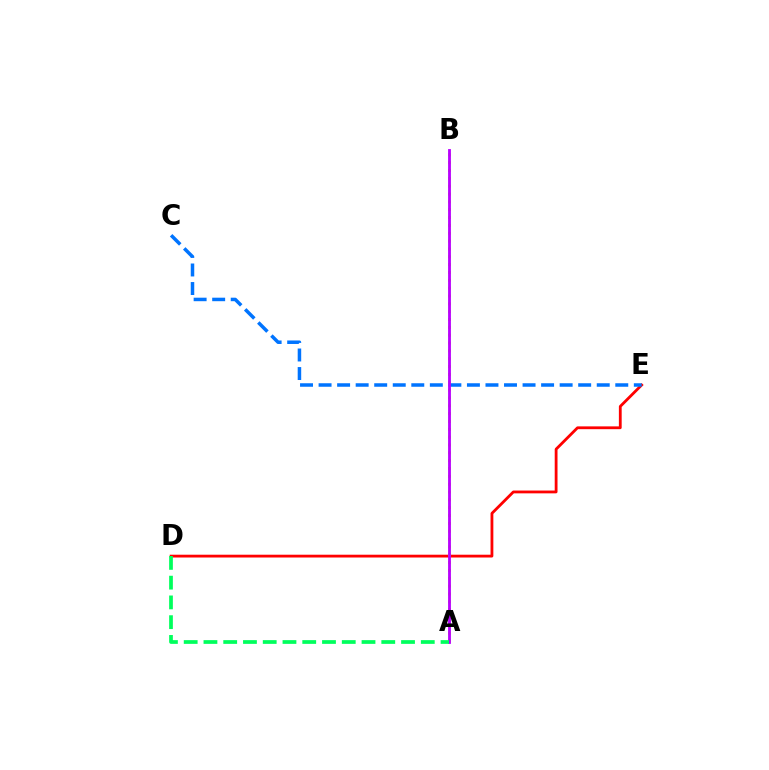{('D', 'E'): [{'color': '#ff0000', 'line_style': 'solid', 'thickness': 2.02}], ('C', 'E'): [{'color': '#0074ff', 'line_style': 'dashed', 'thickness': 2.52}], ('A', 'B'): [{'color': '#d1ff00', 'line_style': 'dotted', 'thickness': 2.13}, {'color': '#b900ff', 'line_style': 'solid', 'thickness': 2.04}], ('A', 'D'): [{'color': '#00ff5c', 'line_style': 'dashed', 'thickness': 2.68}]}